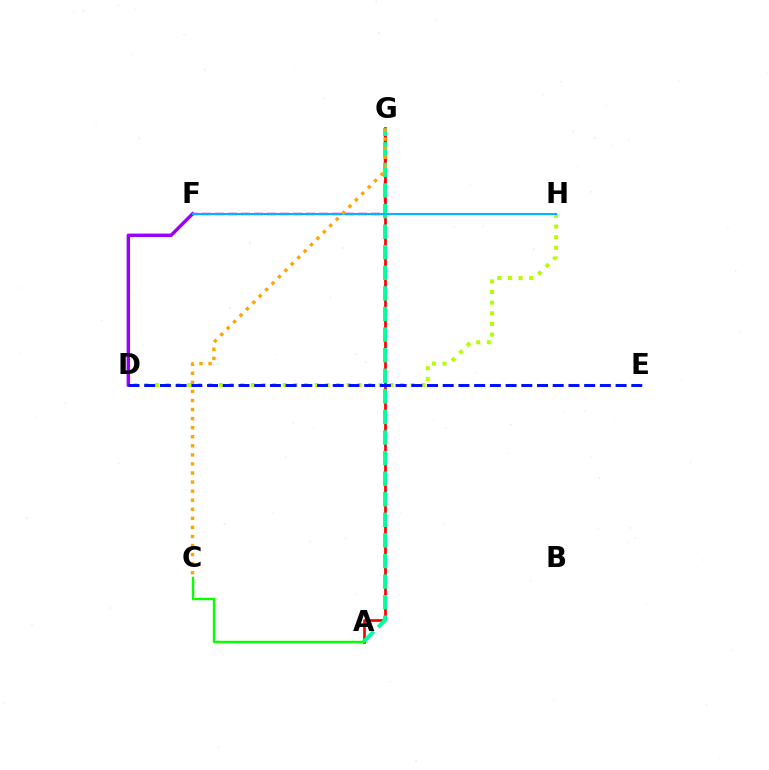{('F', 'G'): [{'color': '#ff00bd', 'line_style': 'dashed', 'thickness': 1.77}], ('D', 'F'): [{'color': '#9b00ff', 'line_style': 'solid', 'thickness': 2.47}], ('A', 'G'): [{'color': '#ff0000', 'line_style': 'solid', 'thickness': 1.95}, {'color': '#00ff9d', 'line_style': 'dashed', 'thickness': 2.8}], ('D', 'H'): [{'color': '#b3ff00', 'line_style': 'dotted', 'thickness': 2.89}], ('D', 'E'): [{'color': '#0010ff', 'line_style': 'dashed', 'thickness': 2.13}], ('F', 'H'): [{'color': '#00b5ff', 'line_style': 'solid', 'thickness': 1.51}], ('A', 'C'): [{'color': '#08ff00', 'line_style': 'solid', 'thickness': 1.74}], ('C', 'G'): [{'color': '#ffa500', 'line_style': 'dotted', 'thickness': 2.46}]}